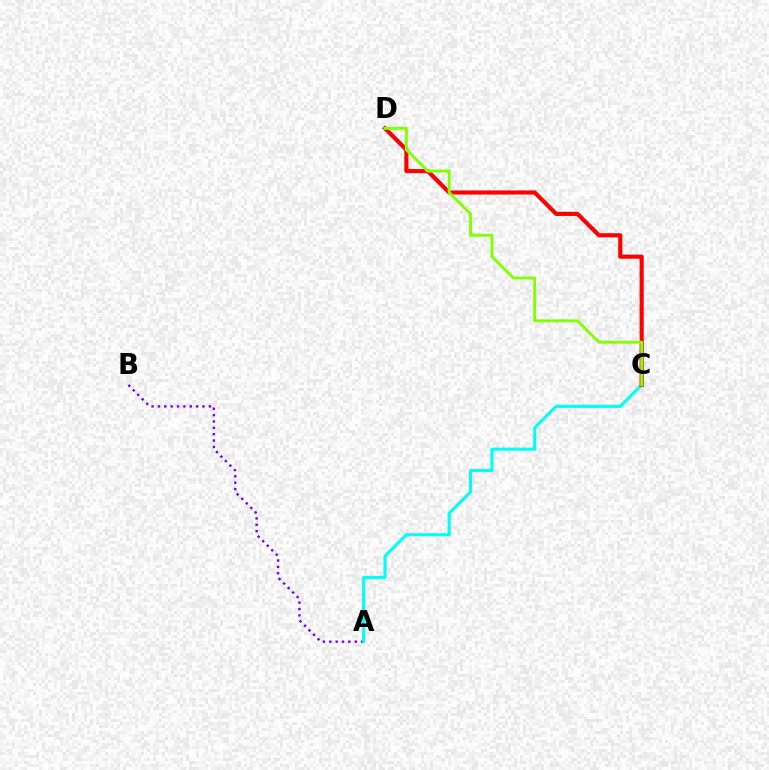{('A', 'B'): [{'color': '#7200ff', 'line_style': 'dotted', 'thickness': 1.73}], ('A', 'C'): [{'color': '#00fff6', 'line_style': 'solid', 'thickness': 2.21}], ('C', 'D'): [{'color': '#ff0000', 'line_style': 'solid', 'thickness': 2.97}, {'color': '#84ff00', 'line_style': 'solid', 'thickness': 2.09}]}